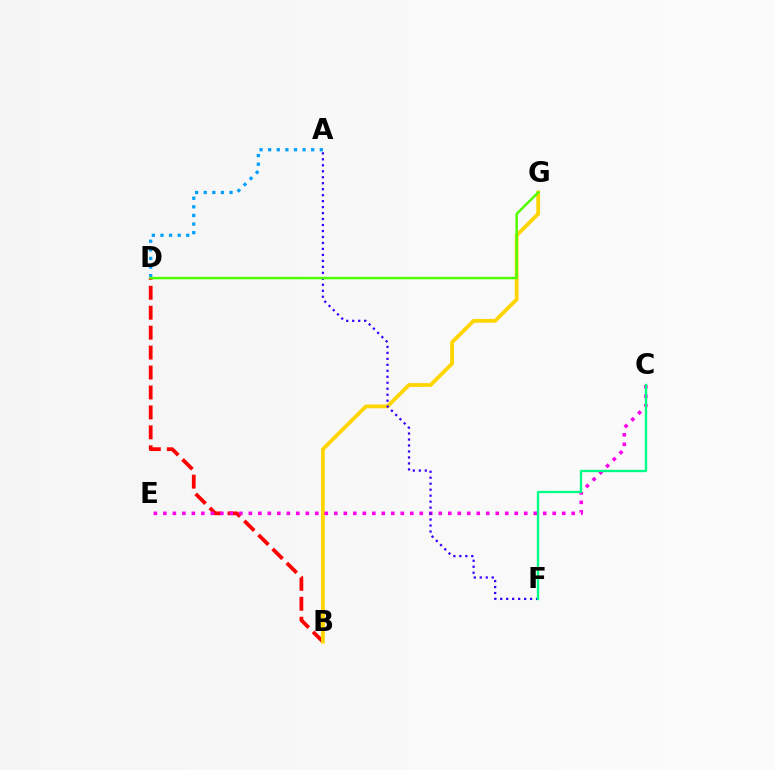{('B', 'D'): [{'color': '#ff0000', 'line_style': 'dashed', 'thickness': 2.71}], ('B', 'G'): [{'color': '#ffd500', 'line_style': 'solid', 'thickness': 2.72}], ('A', 'D'): [{'color': '#009eff', 'line_style': 'dotted', 'thickness': 2.34}], ('C', 'E'): [{'color': '#ff00ed', 'line_style': 'dotted', 'thickness': 2.58}], ('A', 'F'): [{'color': '#3700ff', 'line_style': 'dotted', 'thickness': 1.62}], ('D', 'G'): [{'color': '#4fff00', 'line_style': 'solid', 'thickness': 1.77}], ('C', 'F'): [{'color': '#00ff86', 'line_style': 'solid', 'thickness': 1.68}]}